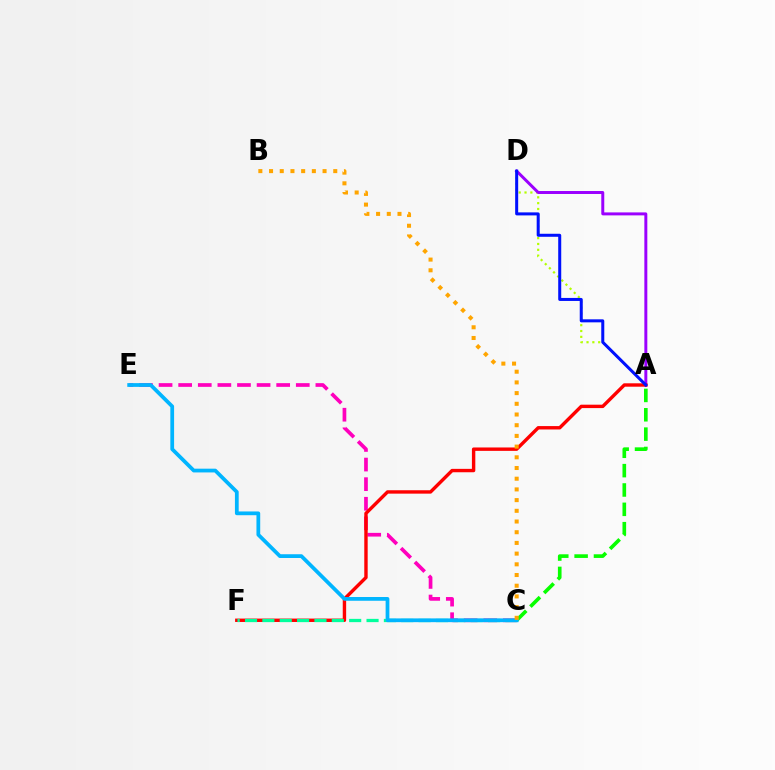{('C', 'E'): [{'color': '#ff00bd', 'line_style': 'dashed', 'thickness': 2.66}, {'color': '#00b5ff', 'line_style': 'solid', 'thickness': 2.7}], ('A', 'D'): [{'color': '#b3ff00', 'line_style': 'dotted', 'thickness': 1.58}, {'color': '#9b00ff', 'line_style': 'solid', 'thickness': 2.14}, {'color': '#0010ff', 'line_style': 'solid', 'thickness': 2.17}], ('A', 'C'): [{'color': '#08ff00', 'line_style': 'dashed', 'thickness': 2.63}], ('A', 'F'): [{'color': '#ff0000', 'line_style': 'solid', 'thickness': 2.45}], ('C', 'F'): [{'color': '#00ff9d', 'line_style': 'dashed', 'thickness': 2.36}], ('B', 'C'): [{'color': '#ffa500', 'line_style': 'dotted', 'thickness': 2.91}]}